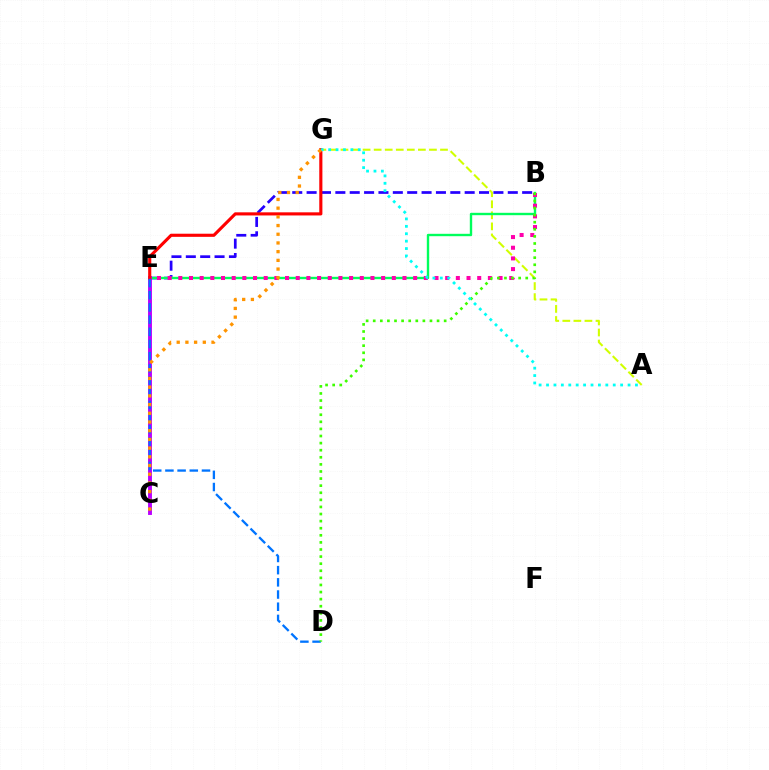{('B', 'E'): [{'color': '#2500ff', 'line_style': 'dashed', 'thickness': 1.95}, {'color': '#00ff5c', 'line_style': 'solid', 'thickness': 1.72}, {'color': '#ff00ac', 'line_style': 'dotted', 'thickness': 2.9}], ('A', 'G'): [{'color': '#d1ff00', 'line_style': 'dashed', 'thickness': 1.5}, {'color': '#00fff6', 'line_style': 'dotted', 'thickness': 2.01}], ('C', 'E'): [{'color': '#b900ff', 'line_style': 'solid', 'thickness': 2.8}], ('E', 'G'): [{'color': '#ff0000', 'line_style': 'solid', 'thickness': 2.25}], ('D', 'E'): [{'color': '#0074ff', 'line_style': 'dashed', 'thickness': 1.66}], ('B', 'D'): [{'color': '#3dff00', 'line_style': 'dotted', 'thickness': 1.93}], ('C', 'G'): [{'color': '#ff9400', 'line_style': 'dotted', 'thickness': 2.36}]}